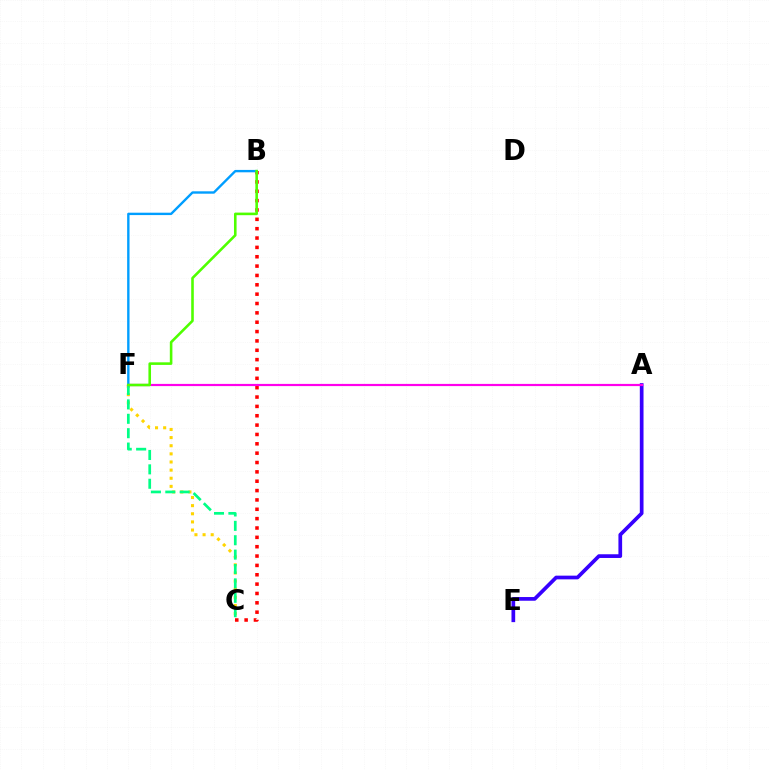{('C', 'F'): [{'color': '#ffd500', 'line_style': 'dotted', 'thickness': 2.21}, {'color': '#00ff86', 'line_style': 'dashed', 'thickness': 1.95}], ('A', 'E'): [{'color': '#3700ff', 'line_style': 'solid', 'thickness': 2.67}], ('B', 'C'): [{'color': '#ff0000', 'line_style': 'dotted', 'thickness': 2.54}], ('A', 'F'): [{'color': '#ff00ed', 'line_style': 'solid', 'thickness': 1.58}], ('B', 'F'): [{'color': '#009eff', 'line_style': 'solid', 'thickness': 1.72}, {'color': '#4fff00', 'line_style': 'solid', 'thickness': 1.87}]}